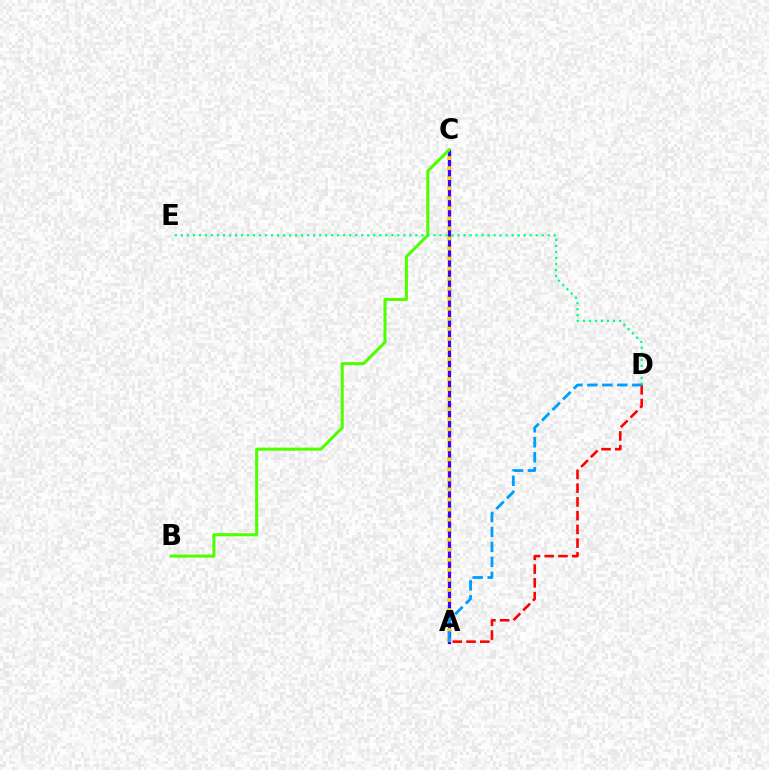{('A', 'C'): [{'color': '#ff00ed', 'line_style': 'dotted', 'thickness': 2.28}, {'color': '#3700ff', 'line_style': 'solid', 'thickness': 2.33}, {'color': '#ffd500', 'line_style': 'dotted', 'thickness': 2.73}], ('A', 'D'): [{'color': '#ff0000', 'line_style': 'dashed', 'thickness': 1.87}, {'color': '#009eff', 'line_style': 'dashed', 'thickness': 2.03}], ('B', 'C'): [{'color': '#4fff00', 'line_style': 'solid', 'thickness': 2.19}], ('D', 'E'): [{'color': '#00ff86', 'line_style': 'dotted', 'thickness': 1.63}]}